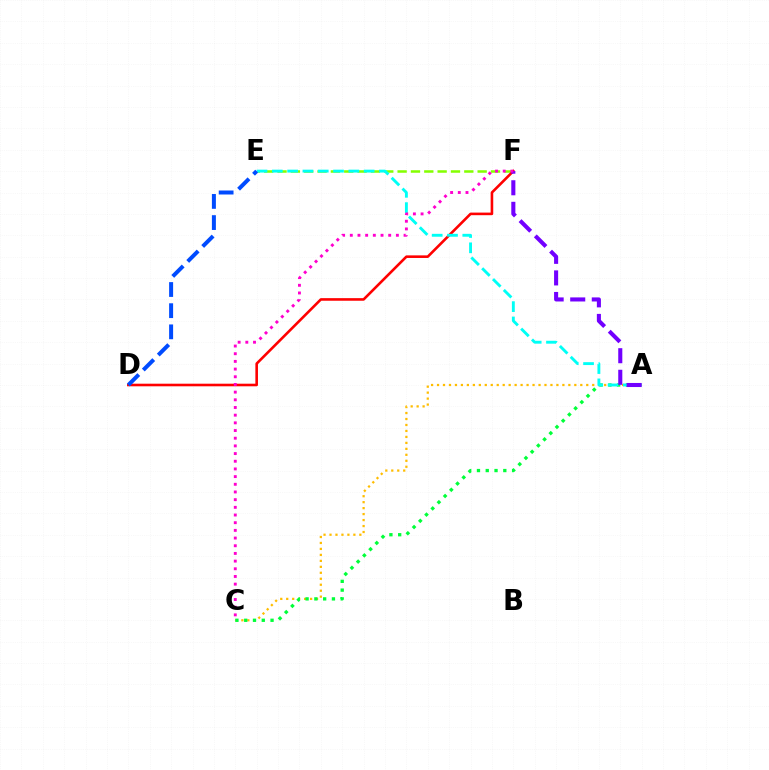{('E', 'F'): [{'color': '#84ff00', 'line_style': 'dashed', 'thickness': 1.81}], ('D', 'F'): [{'color': '#ff0000', 'line_style': 'solid', 'thickness': 1.87}], ('A', 'C'): [{'color': '#ffbd00', 'line_style': 'dotted', 'thickness': 1.62}, {'color': '#00ff39', 'line_style': 'dotted', 'thickness': 2.39}], ('A', 'E'): [{'color': '#00fff6', 'line_style': 'dashed', 'thickness': 2.08}], ('A', 'F'): [{'color': '#7200ff', 'line_style': 'dashed', 'thickness': 2.93}], ('C', 'F'): [{'color': '#ff00cf', 'line_style': 'dotted', 'thickness': 2.09}], ('D', 'E'): [{'color': '#004bff', 'line_style': 'dashed', 'thickness': 2.88}]}